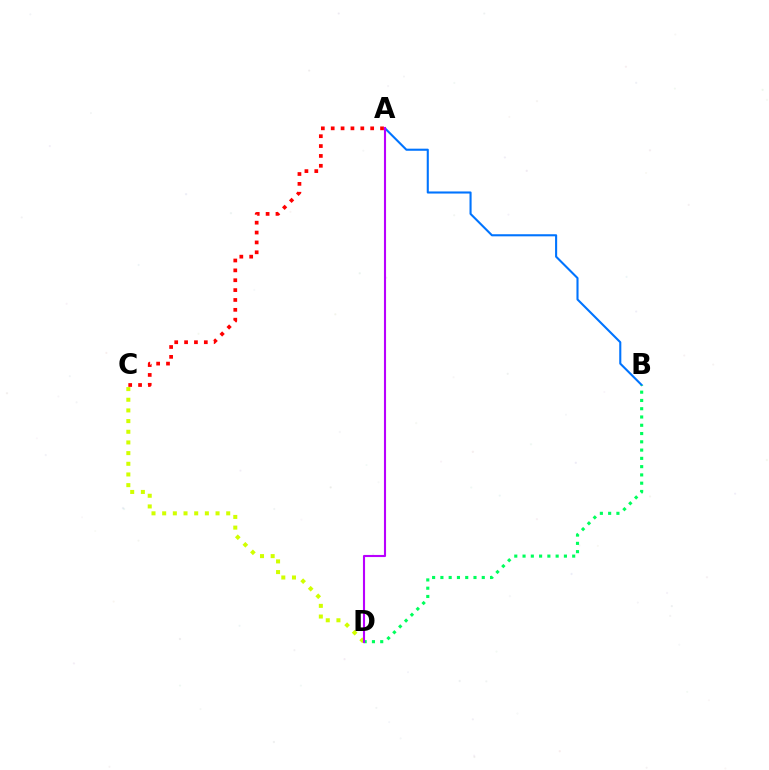{('C', 'D'): [{'color': '#d1ff00', 'line_style': 'dotted', 'thickness': 2.9}], ('A', 'B'): [{'color': '#0074ff', 'line_style': 'solid', 'thickness': 1.51}], ('A', 'C'): [{'color': '#ff0000', 'line_style': 'dotted', 'thickness': 2.68}], ('B', 'D'): [{'color': '#00ff5c', 'line_style': 'dotted', 'thickness': 2.25}], ('A', 'D'): [{'color': '#b900ff', 'line_style': 'solid', 'thickness': 1.52}]}